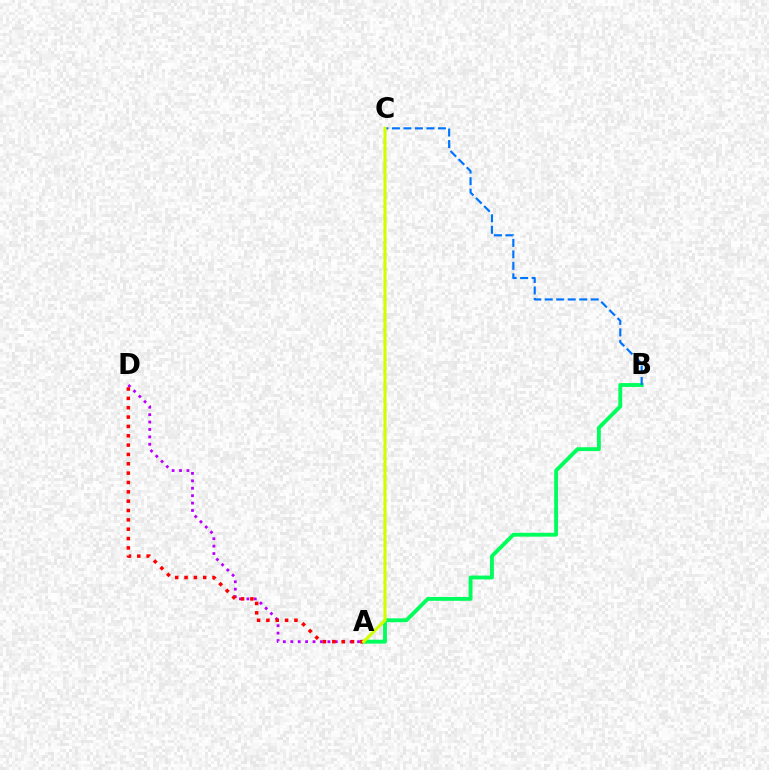{('A', 'D'): [{'color': '#b900ff', 'line_style': 'dotted', 'thickness': 2.02}, {'color': '#ff0000', 'line_style': 'dotted', 'thickness': 2.54}], ('A', 'B'): [{'color': '#00ff5c', 'line_style': 'solid', 'thickness': 2.78}], ('B', 'C'): [{'color': '#0074ff', 'line_style': 'dashed', 'thickness': 1.56}], ('A', 'C'): [{'color': '#d1ff00', 'line_style': 'solid', 'thickness': 2.24}]}